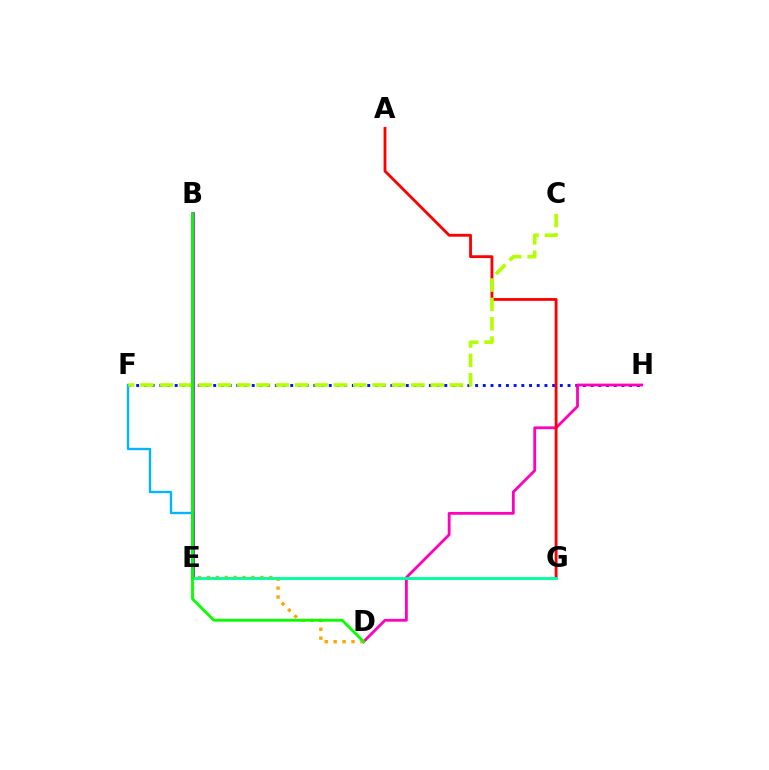{('F', 'H'): [{'color': '#0010ff', 'line_style': 'dotted', 'thickness': 2.09}], ('E', 'F'): [{'color': '#00b5ff', 'line_style': 'solid', 'thickness': 1.7}], ('D', 'H'): [{'color': '#ff00bd', 'line_style': 'solid', 'thickness': 2.02}], ('B', 'E'): [{'color': '#9b00ff', 'line_style': 'solid', 'thickness': 2.55}], ('A', 'G'): [{'color': '#ff0000', 'line_style': 'solid', 'thickness': 2.03}], ('D', 'E'): [{'color': '#ffa500', 'line_style': 'dotted', 'thickness': 2.42}], ('C', 'F'): [{'color': '#b3ff00', 'line_style': 'dashed', 'thickness': 2.63}], ('E', 'G'): [{'color': '#00ff9d', 'line_style': 'solid', 'thickness': 2.07}], ('B', 'D'): [{'color': '#08ff00', 'line_style': 'solid', 'thickness': 2.03}]}